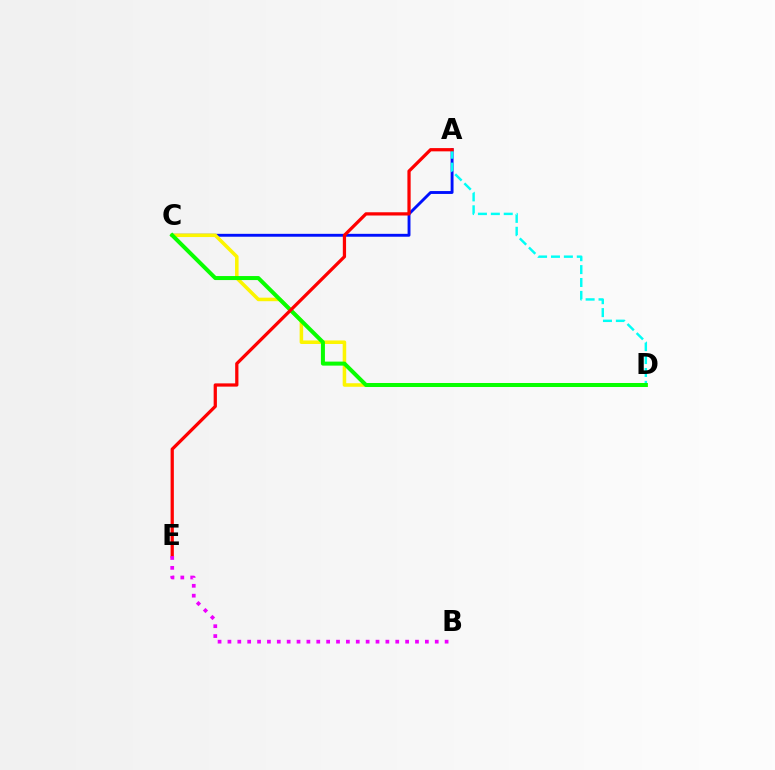{('A', 'C'): [{'color': '#0010ff', 'line_style': 'solid', 'thickness': 2.08}], ('A', 'D'): [{'color': '#00fff6', 'line_style': 'dashed', 'thickness': 1.75}], ('C', 'D'): [{'color': '#fcf500', 'line_style': 'solid', 'thickness': 2.55}, {'color': '#08ff00', 'line_style': 'solid', 'thickness': 2.89}], ('A', 'E'): [{'color': '#ff0000', 'line_style': 'solid', 'thickness': 2.34}], ('B', 'E'): [{'color': '#ee00ff', 'line_style': 'dotted', 'thickness': 2.68}]}